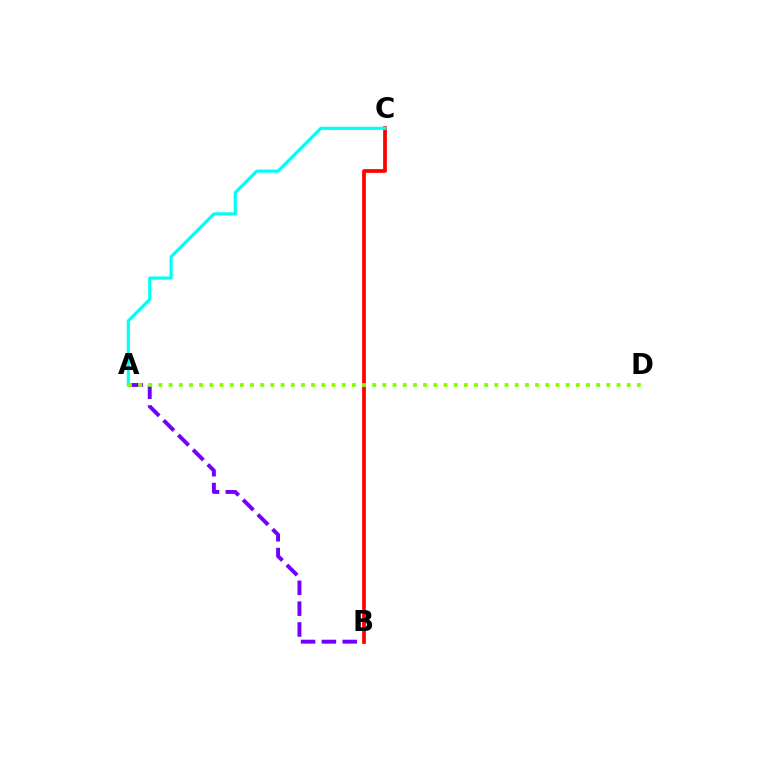{('B', 'C'): [{'color': '#ff0000', 'line_style': 'solid', 'thickness': 2.67}], ('A', 'B'): [{'color': '#7200ff', 'line_style': 'dashed', 'thickness': 2.83}], ('A', 'C'): [{'color': '#00fff6', 'line_style': 'solid', 'thickness': 2.27}], ('A', 'D'): [{'color': '#84ff00', 'line_style': 'dotted', 'thickness': 2.77}]}